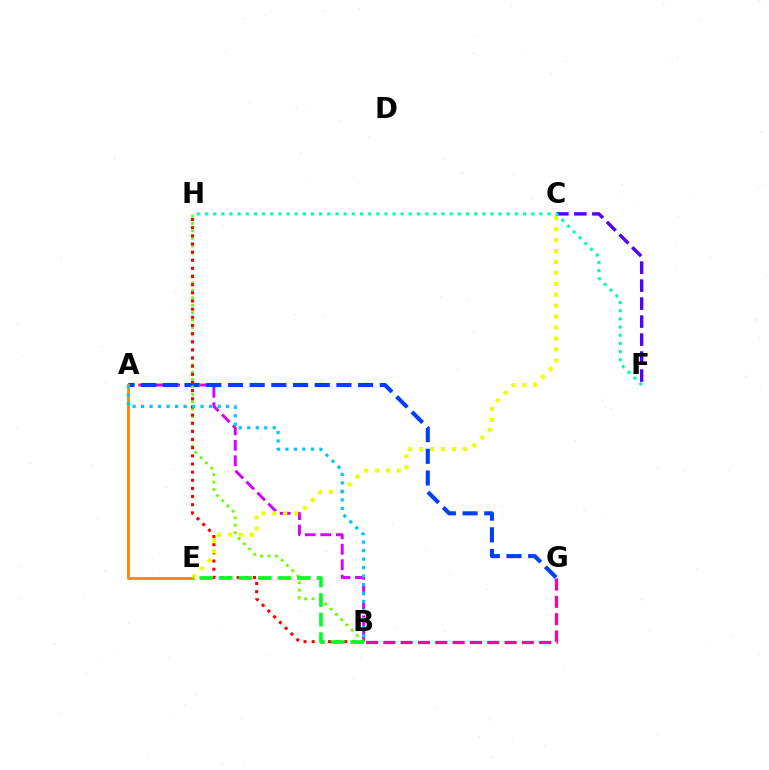{('A', 'B'): [{'color': '#d600ff', 'line_style': 'dashed', 'thickness': 2.1}, {'color': '#00c7ff', 'line_style': 'dotted', 'thickness': 2.31}], ('A', 'G'): [{'color': '#003fff', 'line_style': 'dashed', 'thickness': 2.95}], ('C', 'F'): [{'color': '#4f00ff', 'line_style': 'dashed', 'thickness': 2.44}], ('B', 'H'): [{'color': '#66ff00', 'line_style': 'dotted', 'thickness': 2.02}, {'color': '#ff0000', 'line_style': 'dotted', 'thickness': 2.21}], ('A', 'E'): [{'color': '#ff8800', 'line_style': 'solid', 'thickness': 2.08}], ('C', 'E'): [{'color': '#eeff00', 'line_style': 'dotted', 'thickness': 2.97}], ('B', 'G'): [{'color': '#ff00a0', 'line_style': 'dashed', 'thickness': 2.35}], ('B', 'E'): [{'color': '#00ff27', 'line_style': 'dashed', 'thickness': 2.65}], ('F', 'H'): [{'color': '#00ffaf', 'line_style': 'dotted', 'thickness': 2.22}]}